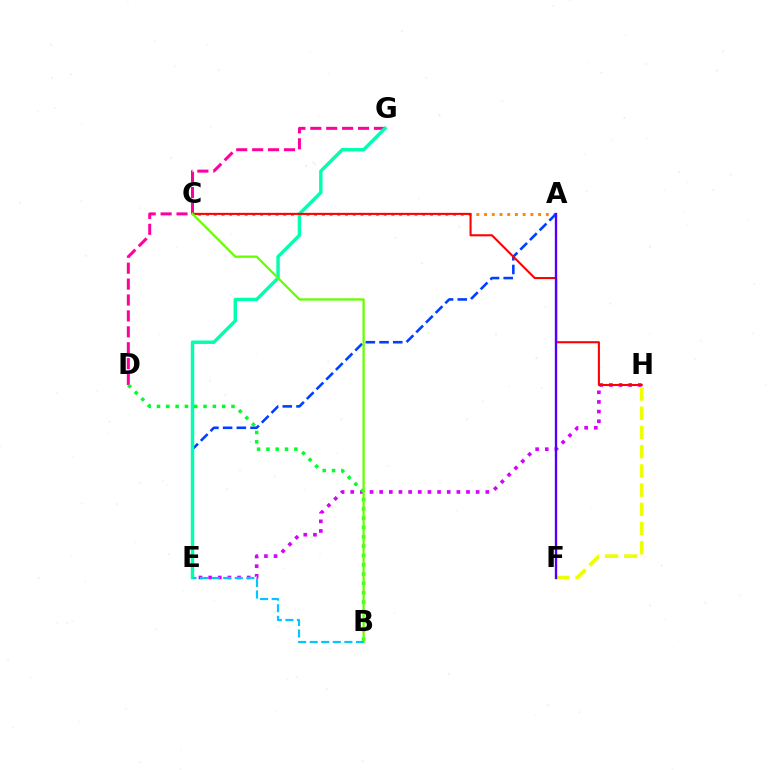{('E', 'H'): [{'color': '#d600ff', 'line_style': 'dotted', 'thickness': 2.62}], ('A', 'C'): [{'color': '#ff8800', 'line_style': 'dotted', 'thickness': 2.1}], ('D', 'G'): [{'color': '#ff00a0', 'line_style': 'dashed', 'thickness': 2.16}], ('F', 'H'): [{'color': '#eeff00', 'line_style': 'dashed', 'thickness': 2.61}], ('A', 'E'): [{'color': '#003fff', 'line_style': 'dashed', 'thickness': 1.86}], ('E', 'G'): [{'color': '#00ffaf', 'line_style': 'solid', 'thickness': 2.47}], ('C', 'H'): [{'color': '#ff0000', 'line_style': 'solid', 'thickness': 1.5}], ('A', 'F'): [{'color': '#4f00ff', 'line_style': 'solid', 'thickness': 1.69}], ('B', 'D'): [{'color': '#00ff27', 'line_style': 'dotted', 'thickness': 2.53}], ('B', 'C'): [{'color': '#66ff00', 'line_style': 'solid', 'thickness': 1.64}], ('B', 'E'): [{'color': '#00c7ff', 'line_style': 'dashed', 'thickness': 1.57}]}